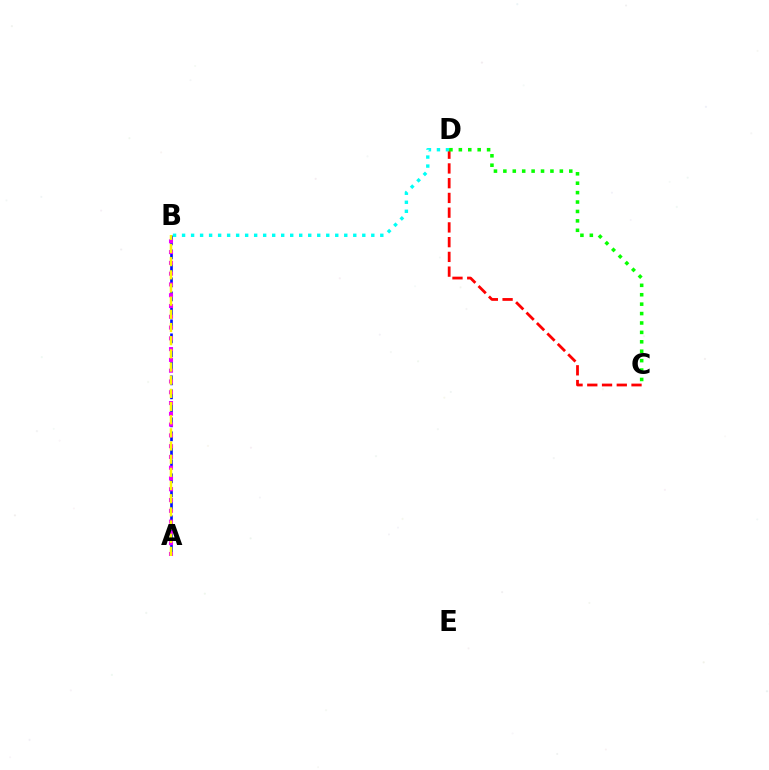{('C', 'D'): [{'color': '#ff0000', 'line_style': 'dashed', 'thickness': 2.0}, {'color': '#08ff00', 'line_style': 'dotted', 'thickness': 2.56}], ('B', 'D'): [{'color': '#00fff6', 'line_style': 'dotted', 'thickness': 2.45}], ('A', 'B'): [{'color': '#0010ff', 'line_style': 'dashed', 'thickness': 1.9}, {'color': '#ee00ff', 'line_style': 'dotted', 'thickness': 2.93}, {'color': '#fcf500', 'line_style': 'dashed', 'thickness': 1.79}]}